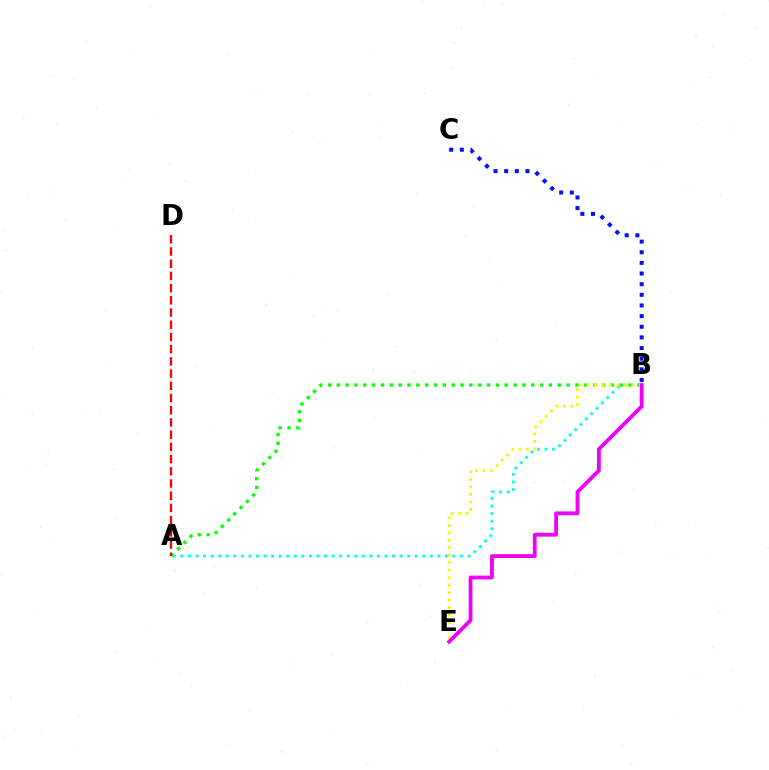{('B', 'C'): [{'color': '#0010ff', 'line_style': 'dotted', 'thickness': 2.89}], ('A', 'B'): [{'color': '#08ff00', 'line_style': 'dotted', 'thickness': 2.4}, {'color': '#00fff6', 'line_style': 'dotted', 'thickness': 2.05}], ('A', 'D'): [{'color': '#ff0000', 'line_style': 'dashed', 'thickness': 1.66}], ('B', 'E'): [{'color': '#fcf500', 'line_style': 'dotted', 'thickness': 2.03}, {'color': '#ee00ff', 'line_style': 'solid', 'thickness': 2.74}]}